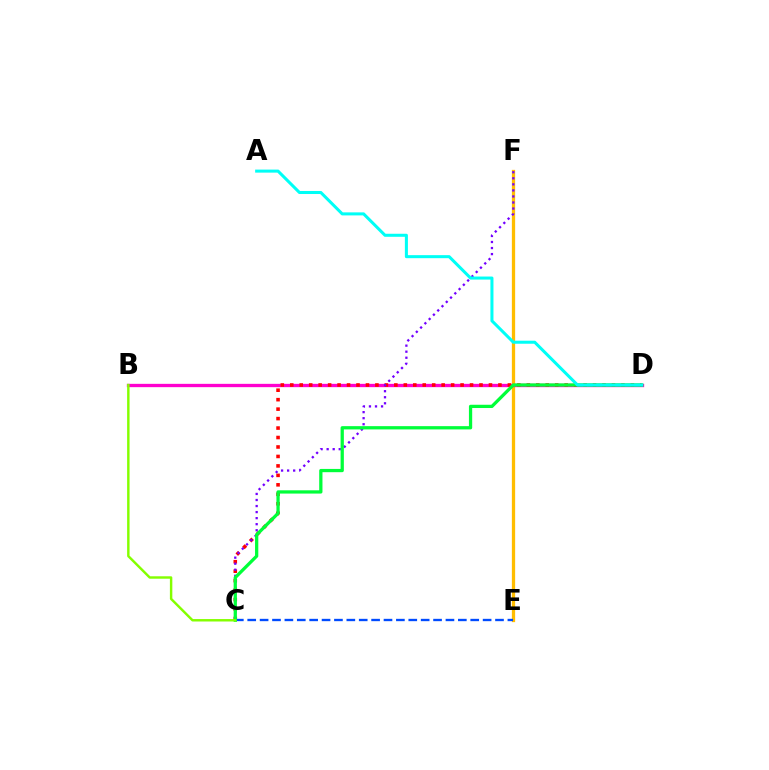{('E', 'F'): [{'color': '#ffbd00', 'line_style': 'solid', 'thickness': 2.36}], ('B', 'D'): [{'color': '#ff00cf', 'line_style': 'solid', 'thickness': 2.39}], ('C', 'D'): [{'color': '#ff0000', 'line_style': 'dotted', 'thickness': 2.57}, {'color': '#00ff39', 'line_style': 'solid', 'thickness': 2.35}], ('C', 'E'): [{'color': '#004bff', 'line_style': 'dashed', 'thickness': 1.68}], ('C', 'F'): [{'color': '#7200ff', 'line_style': 'dotted', 'thickness': 1.64}], ('B', 'C'): [{'color': '#84ff00', 'line_style': 'solid', 'thickness': 1.75}], ('A', 'D'): [{'color': '#00fff6', 'line_style': 'solid', 'thickness': 2.19}]}